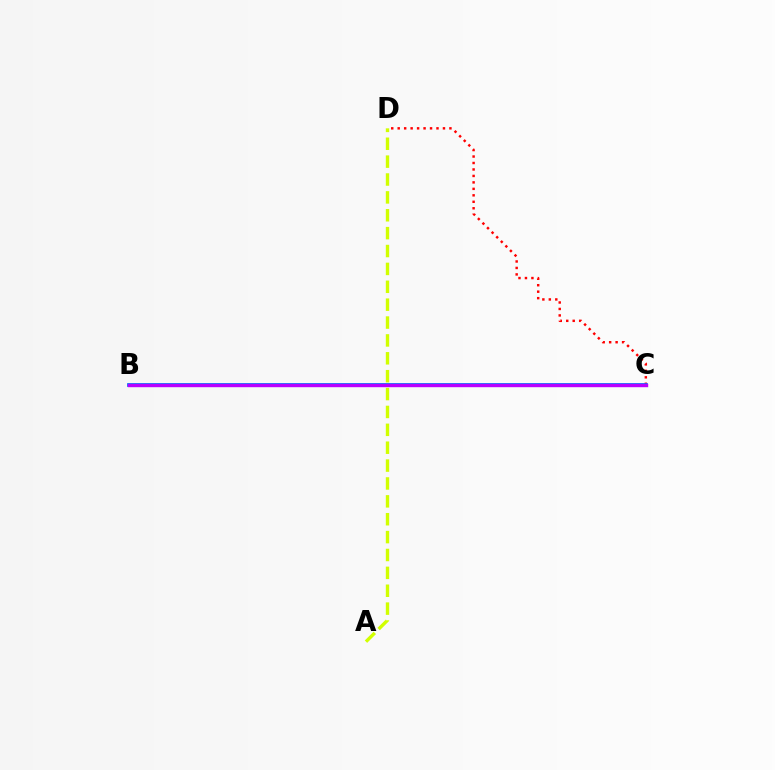{('B', 'C'): [{'color': '#00ff5c', 'line_style': 'solid', 'thickness': 1.77}, {'color': '#0074ff', 'line_style': 'solid', 'thickness': 2.68}, {'color': '#b900ff', 'line_style': 'solid', 'thickness': 2.45}], ('C', 'D'): [{'color': '#ff0000', 'line_style': 'dotted', 'thickness': 1.76}], ('A', 'D'): [{'color': '#d1ff00', 'line_style': 'dashed', 'thickness': 2.43}]}